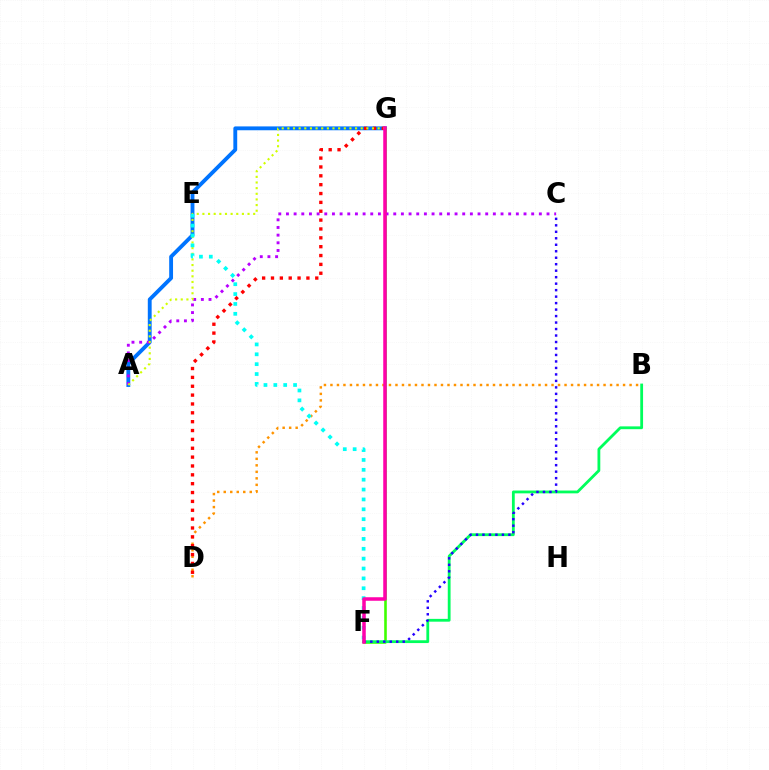{('A', 'G'): [{'color': '#0074ff', 'line_style': 'solid', 'thickness': 2.77}, {'color': '#d1ff00', 'line_style': 'dotted', 'thickness': 1.53}], ('B', 'D'): [{'color': '#ff9400', 'line_style': 'dotted', 'thickness': 1.77}], ('F', 'G'): [{'color': '#3dff00', 'line_style': 'solid', 'thickness': 1.87}, {'color': '#ff00ac', 'line_style': 'solid', 'thickness': 2.53}], ('D', 'G'): [{'color': '#ff0000', 'line_style': 'dotted', 'thickness': 2.41}], ('A', 'C'): [{'color': '#b900ff', 'line_style': 'dotted', 'thickness': 2.08}], ('B', 'F'): [{'color': '#00ff5c', 'line_style': 'solid', 'thickness': 2.02}], ('E', 'F'): [{'color': '#00fff6', 'line_style': 'dotted', 'thickness': 2.68}], ('C', 'F'): [{'color': '#2500ff', 'line_style': 'dotted', 'thickness': 1.76}]}